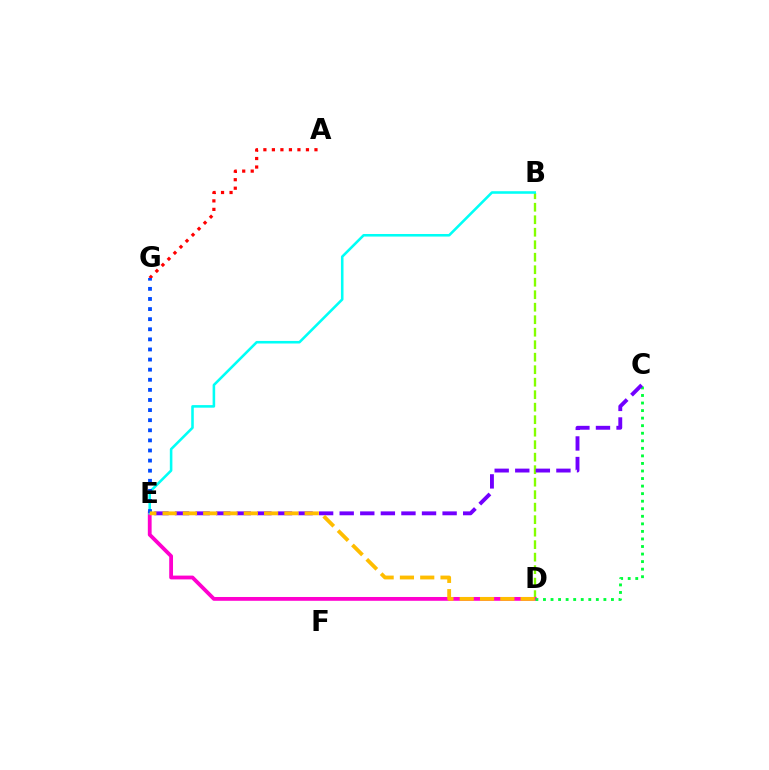{('B', 'D'): [{'color': '#84ff00', 'line_style': 'dashed', 'thickness': 1.7}], ('D', 'E'): [{'color': '#ff00cf', 'line_style': 'solid', 'thickness': 2.74}, {'color': '#ffbd00', 'line_style': 'dashed', 'thickness': 2.76}], ('C', 'D'): [{'color': '#00ff39', 'line_style': 'dotted', 'thickness': 2.05}], ('B', 'E'): [{'color': '#00fff6', 'line_style': 'solid', 'thickness': 1.85}], ('C', 'E'): [{'color': '#7200ff', 'line_style': 'dashed', 'thickness': 2.8}], ('A', 'G'): [{'color': '#ff0000', 'line_style': 'dotted', 'thickness': 2.31}], ('E', 'G'): [{'color': '#004bff', 'line_style': 'dotted', 'thickness': 2.74}]}